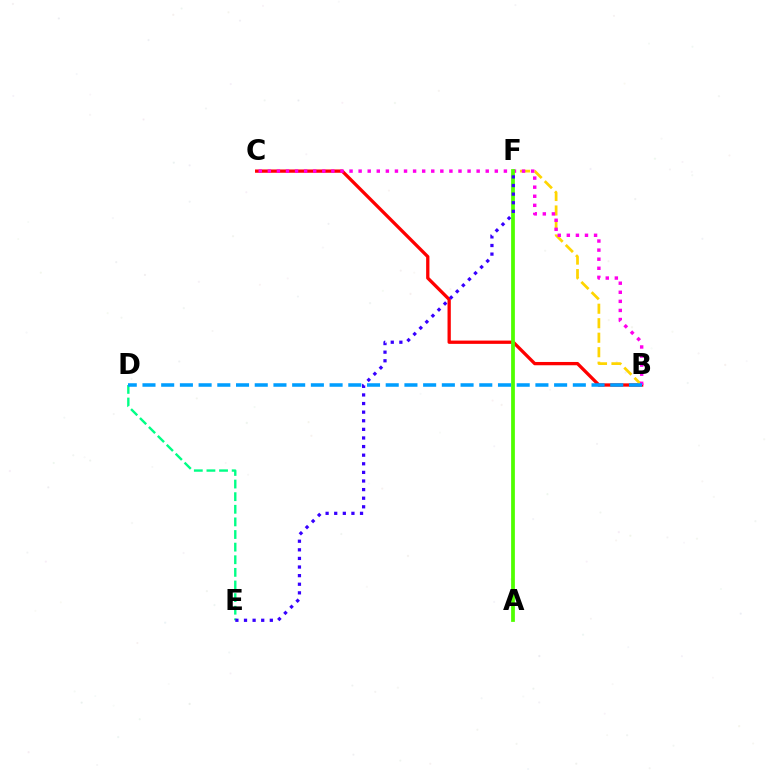{('B', 'C'): [{'color': '#ff0000', 'line_style': 'solid', 'thickness': 2.37}, {'color': '#ff00ed', 'line_style': 'dotted', 'thickness': 2.47}], ('D', 'E'): [{'color': '#00ff86', 'line_style': 'dashed', 'thickness': 1.71}], ('B', 'F'): [{'color': '#ffd500', 'line_style': 'dashed', 'thickness': 1.97}], ('A', 'F'): [{'color': '#4fff00', 'line_style': 'solid', 'thickness': 2.71}], ('E', 'F'): [{'color': '#3700ff', 'line_style': 'dotted', 'thickness': 2.34}], ('B', 'D'): [{'color': '#009eff', 'line_style': 'dashed', 'thickness': 2.54}]}